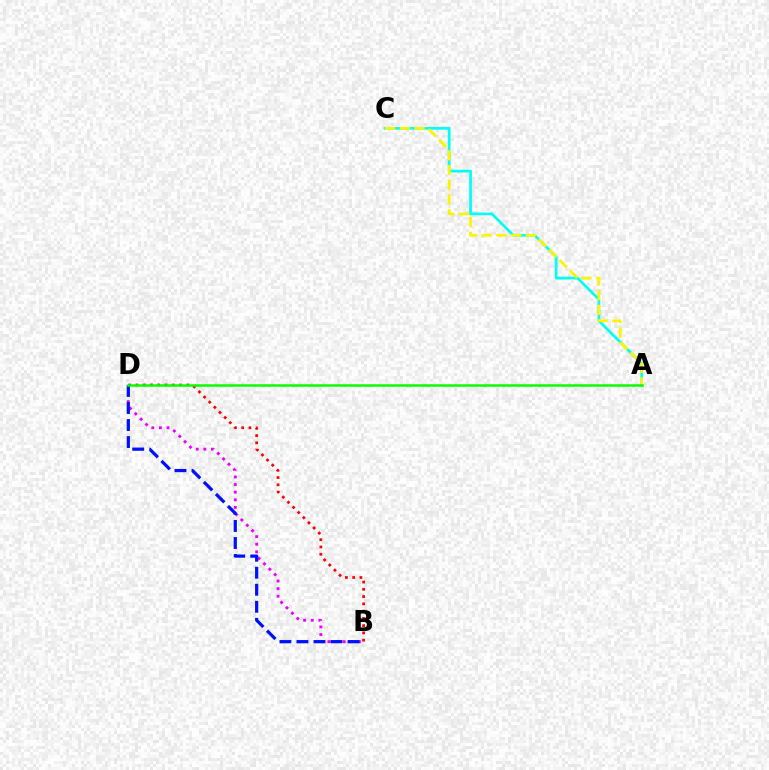{('B', 'D'): [{'color': '#ee00ff', 'line_style': 'dotted', 'thickness': 2.07}, {'color': '#0010ff', 'line_style': 'dashed', 'thickness': 2.31}, {'color': '#ff0000', 'line_style': 'dotted', 'thickness': 1.97}], ('A', 'C'): [{'color': '#00fff6', 'line_style': 'solid', 'thickness': 1.95}, {'color': '#fcf500', 'line_style': 'dashed', 'thickness': 2.0}], ('A', 'D'): [{'color': '#08ff00', 'line_style': 'solid', 'thickness': 1.81}]}